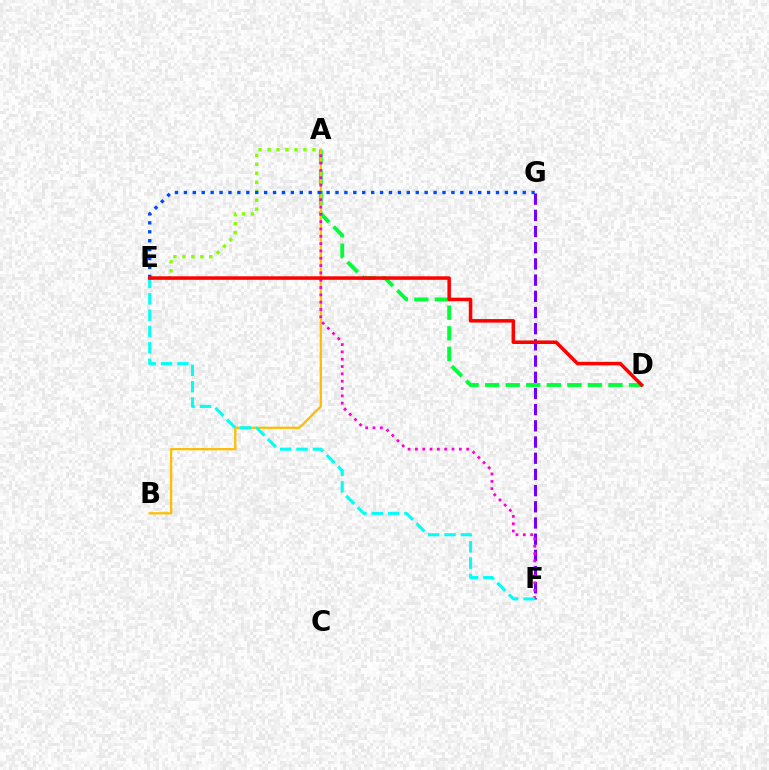{('A', 'E'): [{'color': '#84ff00', 'line_style': 'dotted', 'thickness': 2.44}], ('A', 'D'): [{'color': '#00ff39', 'line_style': 'dashed', 'thickness': 2.79}], ('F', 'G'): [{'color': '#7200ff', 'line_style': 'dashed', 'thickness': 2.2}], ('A', 'B'): [{'color': '#ffbd00', 'line_style': 'solid', 'thickness': 1.62}], ('A', 'F'): [{'color': '#ff00cf', 'line_style': 'dotted', 'thickness': 1.99}], ('E', 'G'): [{'color': '#004bff', 'line_style': 'dotted', 'thickness': 2.42}], ('E', 'F'): [{'color': '#00fff6', 'line_style': 'dashed', 'thickness': 2.22}], ('D', 'E'): [{'color': '#ff0000', 'line_style': 'solid', 'thickness': 2.53}]}